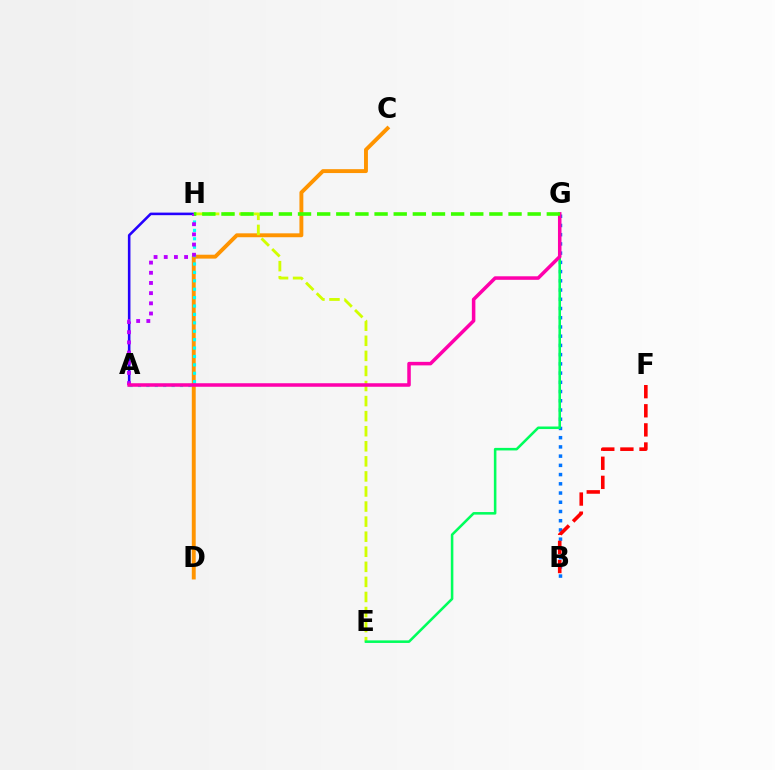{('C', 'D'): [{'color': '#ff9400', 'line_style': 'solid', 'thickness': 2.81}], ('B', 'G'): [{'color': '#0074ff', 'line_style': 'dotted', 'thickness': 2.51}], ('A', 'H'): [{'color': '#2500ff', 'line_style': 'solid', 'thickness': 1.85}, {'color': '#00fff6', 'line_style': 'dotted', 'thickness': 2.28}, {'color': '#b900ff', 'line_style': 'dotted', 'thickness': 2.76}], ('E', 'H'): [{'color': '#d1ff00', 'line_style': 'dashed', 'thickness': 2.05}], ('E', 'G'): [{'color': '#00ff5c', 'line_style': 'solid', 'thickness': 1.84}], ('A', 'G'): [{'color': '#ff00ac', 'line_style': 'solid', 'thickness': 2.54}], ('G', 'H'): [{'color': '#3dff00', 'line_style': 'dashed', 'thickness': 2.6}], ('B', 'F'): [{'color': '#ff0000', 'line_style': 'dashed', 'thickness': 2.6}]}